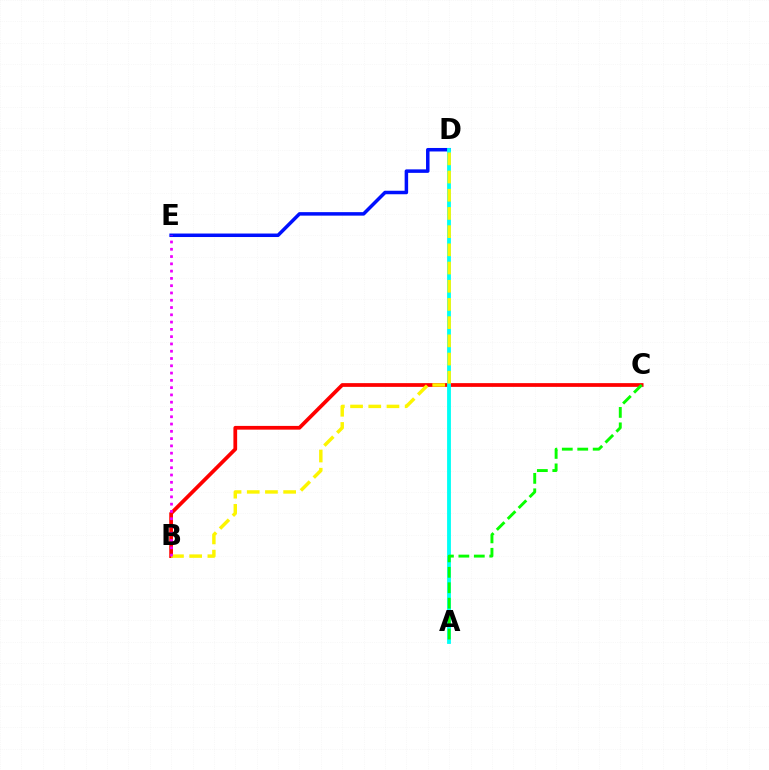{('D', 'E'): [{'color': '#0010ff', 'line_style': 'solid', 'thickness': 2.52}], ('B', 'C'): [{'color': '#ff0000', 'line_style': 'solid', 'thickness': 2.69}], ('A', 'D'): [{'color': '#00fff6', 'line_style': 'solid', 'thickness': 2.76}], ('A', 'C'): [{'color': '#08ff00', 'line_style': 'dashed', 'thickness': 2.1}], ('B', 'D'): [{'color': '#fcf500', 'line_style': 'dashed', 'thickness': 2.47}], ('B', 'E'): [{'color': '#ee00ff', 'line_style': 'dotted', 'thickness': 1.98}]}